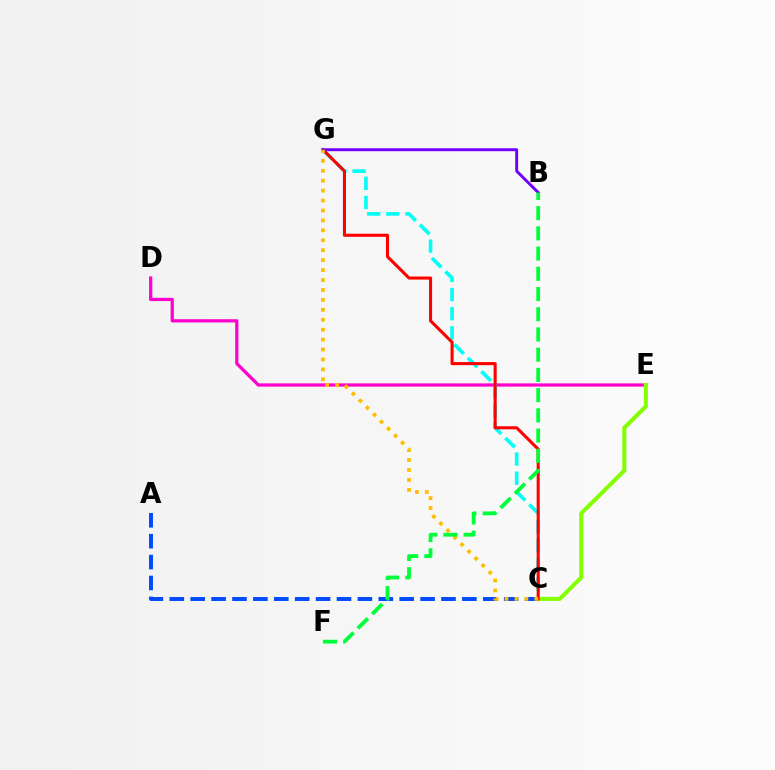{('D', 'E'): [{'color': '#ff00cf', 'line_style': 'solid', 'thickness': 2.33}], ('C', 'E'): [{'color': '#84ff00', 'line_style': 'solid', 'thickness': 2.9}], ('A', 'C'): [{'color': '#004bff', 'line_style': 'dashed', 'thickness': 2.84}], ('C', 'G'): [{'color': '#00fff6', 'line_style': 'dashed', 'thickness': 2.6}, {'color': '#ff0000', 'line_style': 'solid', 'thickness': 2.21}, {'color': '#ffbd00', 'line_style': 'dotted', 'thickness': 2.7}], ('B', 'G'): [{'color': '#7200ff', 'line_style': 'solid', 'thickness': 2.12}], ('B', 'F'): [{'color': '#00ff39', 'line_style': 'dashed', 'thickness': 2.75}]}